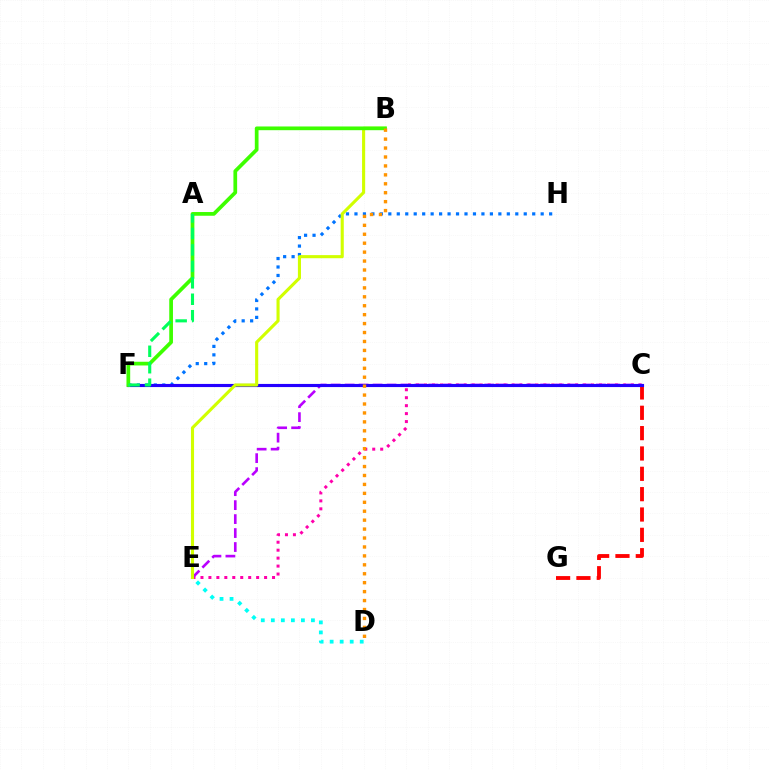{('C', 'G'): [{'color': '#ff0000', 'line_style': 'dashed', 'thickness': 2.76}], ('C', 'E'): [{'color': '#ff00ac', 'line_style': 'dotted', 'thickness': 2.16}, {'color': '#b900ff', 'line_style': 'dashed', 'thickness': 1.9}], ('F', 'H'): [{'color': '#0074ff', 'line_style': 'dotted', 'thickness': 2.3}], ('C', 'F'): [{'color': '#2500ff', 'line_style': 'solid', 'thickness': 2.26}], ('D', 'E'): [{'color': '#00fff6', 'line_style': 'dotted', 'thickness': 2.72}], ('B', 'E'): [{'color': '#d1ff00', 'line_style': 'solid', 'thickness': 2.23}], ('B', 'F'): [{'color': '#3dff00', 'line_style': 'solid', 'thickness': 2.68}], ('A', 'F'): [{'color': '#00ff5c', 'line_style': 'dashed', 'thickness': 2.24}], ('B', 'D'): [{'color': '#ff9400', 'line_style': 'dotted', 'thickness': 2.43}]}